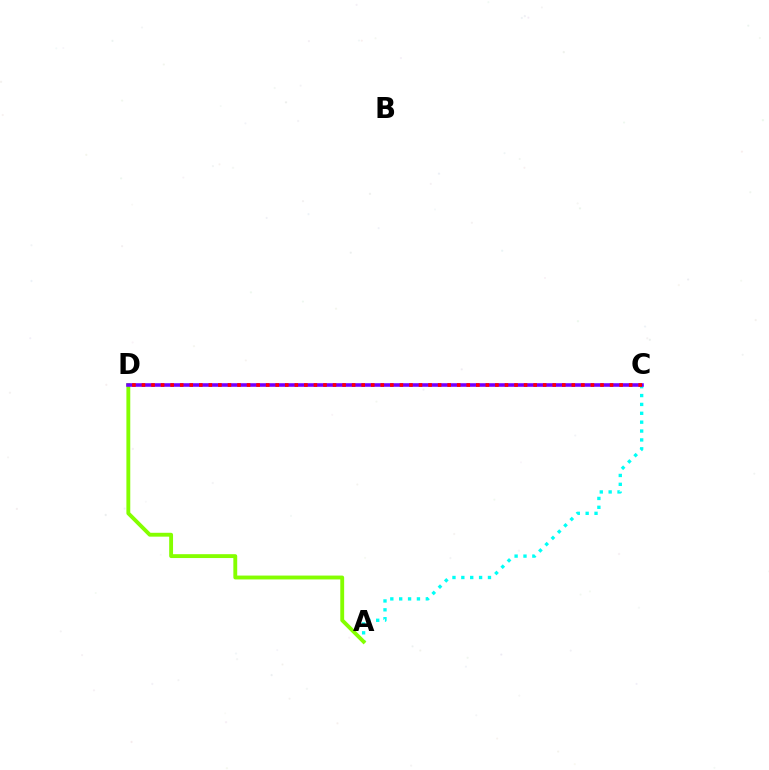{('A', 'C'): [{'color': '#00fff6', 'line_style': 'dotted', 'thickness': 2.41}], ('A', 'D'): [{'color': '#84ff00', 'line_style': 'solid', 'thickness': 2.78}], ('C', 'D'): [{'color': '#7200ff', 'line_style': 'solid', 'thickness': 2.57}, {'color': '#ff0000', 'line_style': 'dotted', 'thickness': 2.6}]}